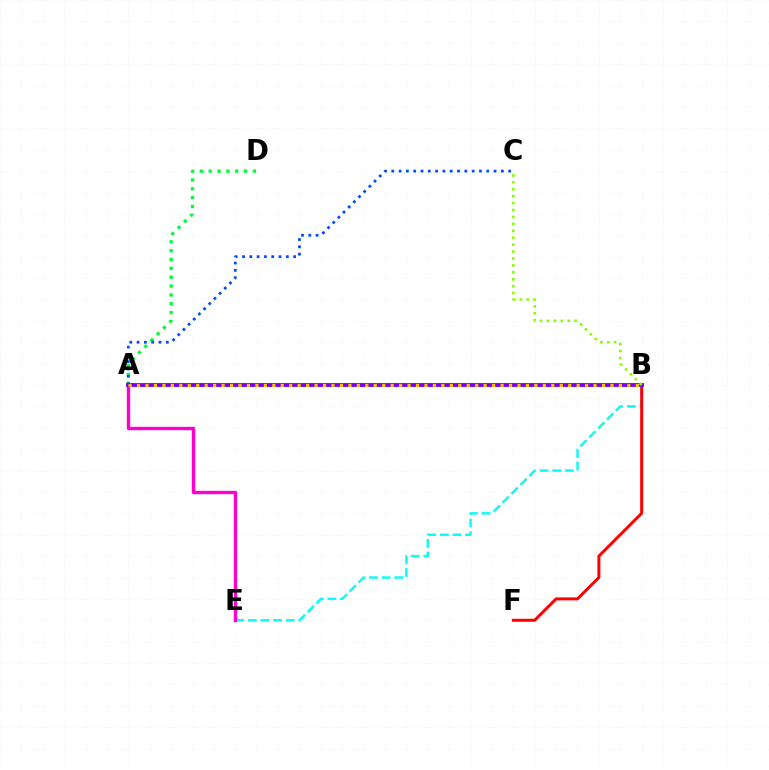{('A', 'D'): [{'color': '#00ff39', 'line_style': 'dotted', 'thickness': 2.4}], ('B', 'E'): [{'color': '#00fff6', 'line_style': 'dashed', 'thickness': 1.72}], ('A', 'E'): [{'color': '#ff00cf', 'line_style': 'solid', 'thickness': 2.43}], ('B', 'F'): [{'color': '#ff0000', 'line_style': 'solid', 'thickness': 2.14}], ('A', 'C'): [{'color': '#004bff', 'line_style': 'dotted', 'thickness': 1.98}], ('A', 'B'): [{'color': '#7200ff', 'line_style': 'solid', 'thickness': 2.76}, {'color': '#ffbd00', 'line_style': 'dotted', 'thickness': 2.3}], ('B', 'C'): [{'color': '#84ff00', 'line_style': 'dotted', 'thickness': 1.88}]}